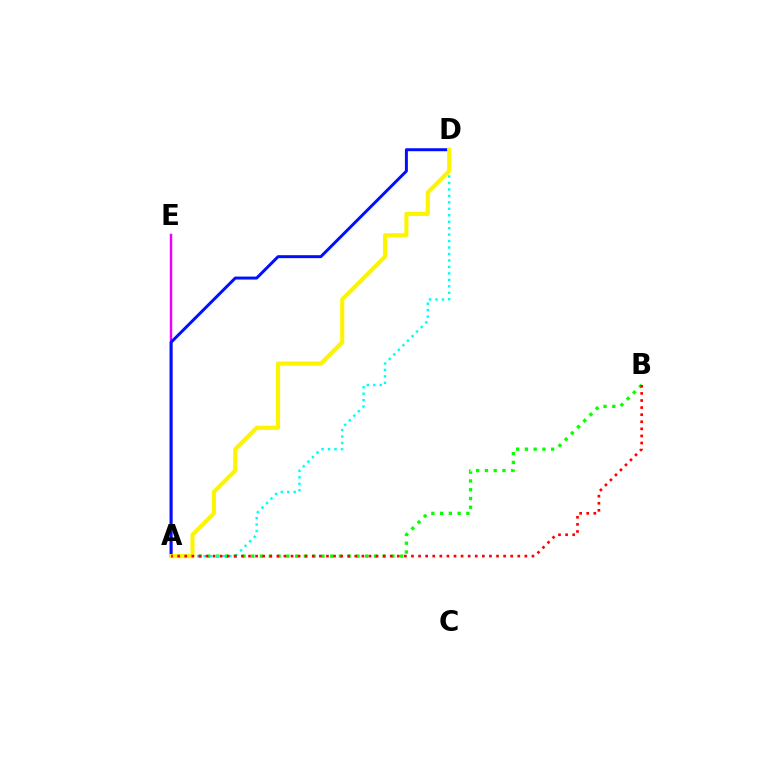{('A', 'B'): [{'color': '#08ff00', 'line_style': 'dotted', 'thickness': 2.38}, {'color': '#ff0000', 'line_style': 'dotted', 'thickness': 1.93}], ('A', 'D'): [{'color': '#00fff6', 'line_style': 'dotted', 'thickness': 1.75}, {'color': '#0010ff', 'line_style': 'solid', 'thickness': 2.14}, {'color': '#fcf500', 'line_style': 'solid', 'thickness': 2.96}], ('A', 'E'): [{'color': '#ee00ff', 'line_style': 'solid', 'thickness': 1.76}]}